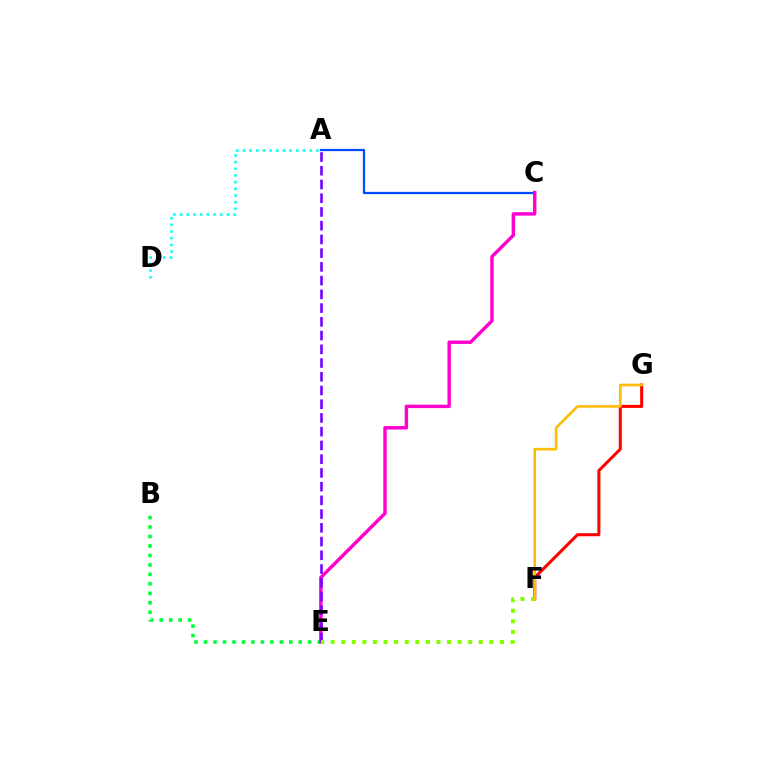{('B', 'E'): [{'color': '#00ff39', 'line_style': 'dotted', 'thickness': 2.57}], ('A', 'C'): [{'color': '#004bff', 'line_style': 'solid', 'thickness': 1.62}], ('C', 'E'): [{'color': '#ff00cf', 'line_style': 'solid', 'thickness': 2.46}], ('F', 'G'): [{'color': '#ff0000', 'line_style': 'solid', 'thickness': 2.2}, {'color': '#ffbd00', 'line_style': 'solid', 'thickness': 1.88}], ('A', 'E'): [{'color': '#7200ff', 'line_style': 'dashed', 'thickness': 1.87}], ('A', 'D'): [{'color': '#00fff6', 'line_style': 'dotted', 'thickness': 1.81}], ('E', 'F'): [{'color': '#84ff00', 'line_style': 'dotted', 'thickness': 2.88}]}